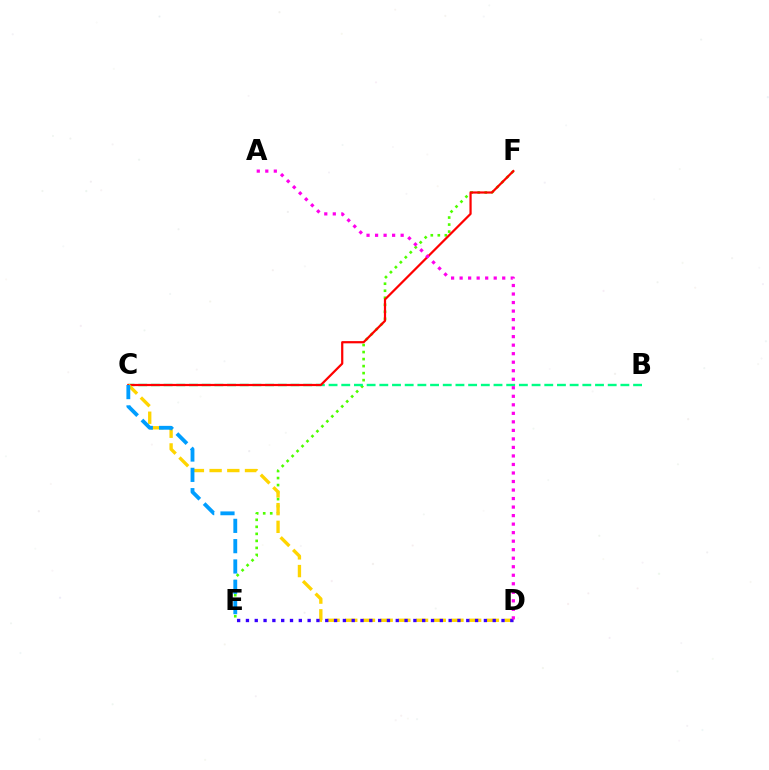{('E', 'F'): [{'color': '#4fff00', 'line_style': 'dotted', 'thickness': 1.91}], ('B', 'C'): [{'color': '#00ff86', 'line_style': 'dashed', 'thickness': 1.72}], ('C', 'F'): [{'color': '#ff0000', 'line_style': 'solid', 'thickness': 1.6}], ('C', 'D'): [{'color': '#ffd500', 'line_style': 'dashed', 'thickness': 2.4}], ('D', 'E'): [{'color': '#3700ff', 'line_style': 'dotted', 'thickness': 2.39}], ('C', 'E'): [{'color': '#009eff', 'line_style': 'dashed', 'thickness': 2.76}], ('A', 'D'): [{'color': '#ff00ed', 'line_style': 'dotted', 'thickness': 2.32}]}